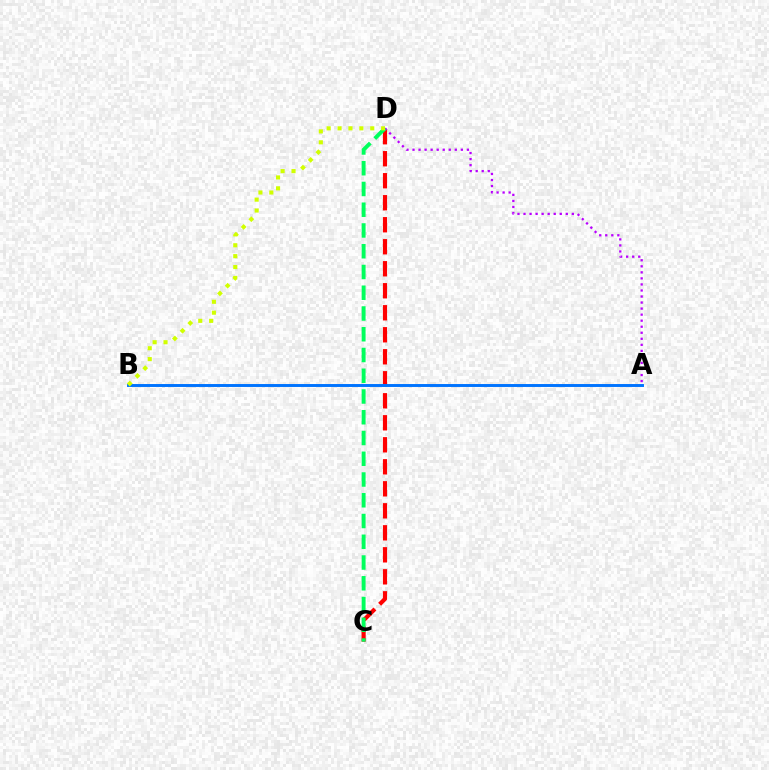{('C', 'D'): [{'color': '#ff0000', 'line_style': 'dashed', 'thickness': 2.99}, {'color': '#00ff5c', 'line_style': 'dashed', 'thickness': 2.82}], ('A', 'D'): [{'color': '#b900ff', 'line_style': 'dotted', 'thickness': 1.64}], ('A', 'B'): [{'color': '#0074ff', 'line_style': 'solid', 'thickness': 2.11}], ('B', 'D'): [{'color': '#d1ff00', 'line_style': 'dotted', 'thickness': 2.96}]}